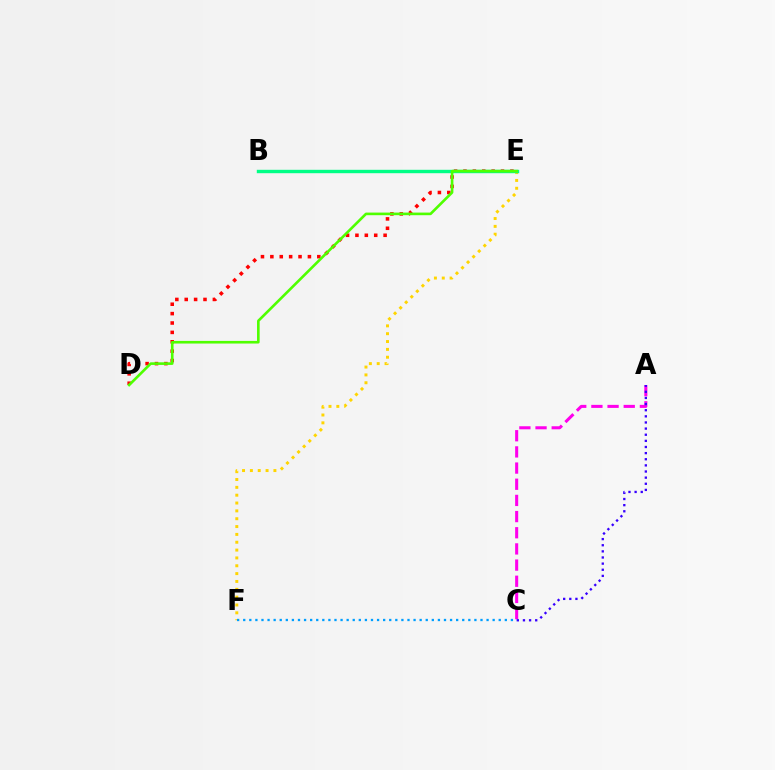{('D', 'E'): [{'color': '#ff0000', 'line_style': 'dotted', 'thickness': 2.55}, {'color': '#4fff00', 'line_style': 'solid', 'thickness': 1.89}], ('A', 'C'): [{'color': '#ff00ed', 'line_style': 'dashed', 'thickness': 2.2}, {'color': '#3700ff', 'line_style': 'dotted', 'thickness': 1.67}], ('E', 'F'): [{'color': '#ffd500', 'line_style': 'dotted', 'thickness': 2.13}], ('B', 'E'): [{'color': '#00ff86', 'line_style': 'solid', 'thickness': 2.44}], ('C', 'F'): [{'color': '#009eff', 'line_style': 'dotted', 'thickness': 1.65}]}